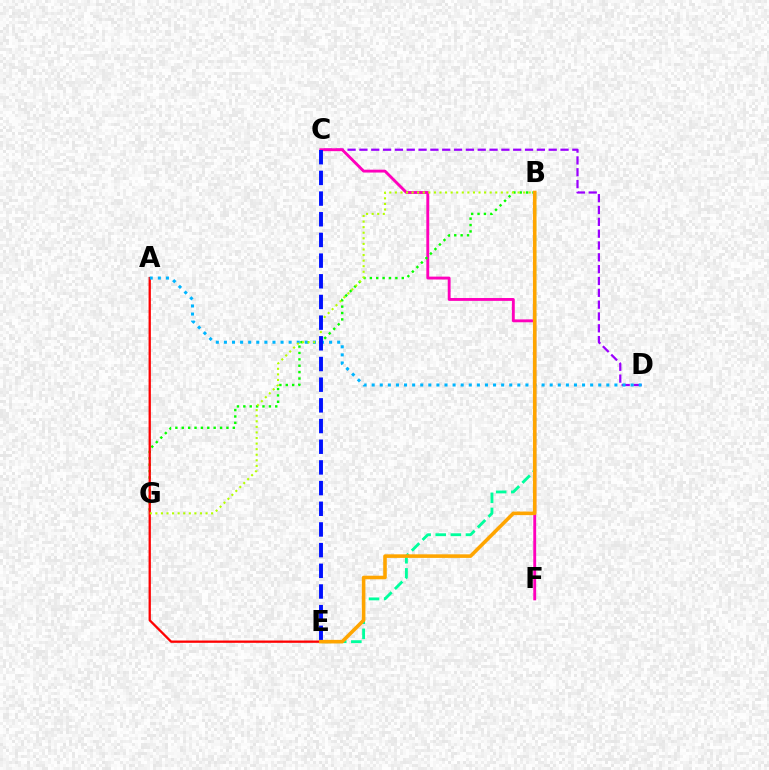{('C', 'D'): [{'color': '#9b00ff', 'line_style': 'dashed', 'thickness': 1.61}], ('C', 'F'): [{'color': '#ff00bd', 'line_style': 'solid', 'thickness': 2.06}], ('B', 'G'): [{'color': '#08ff00', 'line_style': 'dotted', 'thickness': 1.73}, {'color': '#b3ff00', 'line_style': 'dotted', 'thickness': 1.52}], ('A', 'E'): [{'color': '#ff0000', 'line_style': 'solid', 'thickness': 1.66}], ('A', 'D'): [{'color': '#00b5ff', 'line_style': 'dotted', 'thickness': 2.2}], ('B', 'E'): [{'color': '#00ff9d', 'line_style': 'dashed', 'thickness': 2.05}, {'color': '#ffa500', 'line_style': 'solid', 'thickness': 2.58}], ('C', 'E'): [{'color': '#0010ff', 'line_style': 'dashed', 'thickness': 2.81}]}